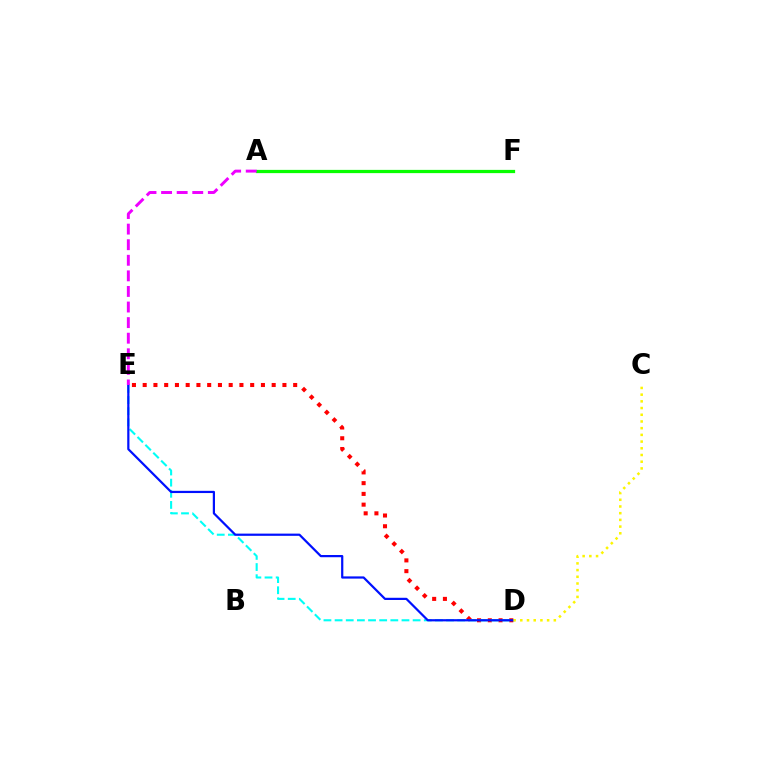{('D', 'E'): [{'color': '#ff0000', 'line_style': 'dotted', 'thickness': 2.92}, {'color': '#00fff6', 'line_style': 'dashed', 'thickness': 1.51}, {'color': '#0010ff', 'line_style': 'solid', 'thickness': 1.6}], ('A', 'F'): [{'color': '#08ff00', 'line_style': 'solid', 'thickness': 2.34}], ('C', 'D'): [{'color': '#fcf500', 'line_style': 'dotted', 'thickness': 1.82}], ('A', 'E'): [{'color': '#ee00ff', 'line_style': 'dashed', 'thickness': 2.12}]}